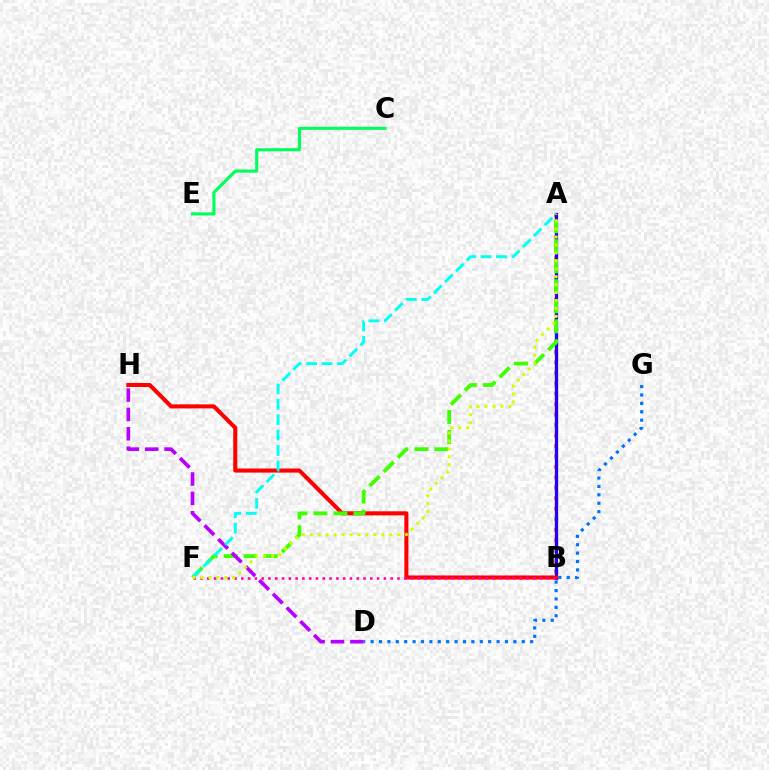{('D', 'G'): [{'color': '#0074ff', 'line_style': 'dotted', 'thickness': 2.28}], ('A', 'B'): [{'color': '#ff9400', 'line_style': 'dotted', 'thickness': 2.84}, {'color': '#2500ff', 'line_style': 'solid', 'thickness': 2.36}], ('B', 'H'): [{'color': '#ff0000', 'line_style': 'solid', 'thickness': 2.93}], ('A', 'F'): [{'color': '#3dff00', 'line_style': 'dashed', 'thickness': 2.72}, {'color': '#00fff6', 'line_style': 'dashed', 'thickness': 2.09}, {'color': '#d1ff00', 'line_style': 'dotted', 'thickness': 2.16}], ('D', 'H'): [{'color': '#b900ff', 'line_style': 'dashed', 'thickness': 2.63}], ('B', 'F'): [{'color': '#ff00ac', 'line_style': 'dotted', 'thickness': 1.84}], ('C', 'E'): [{'color': '#00ff5c', 'line_style': 'solid', 'thickness': 2.22}]}